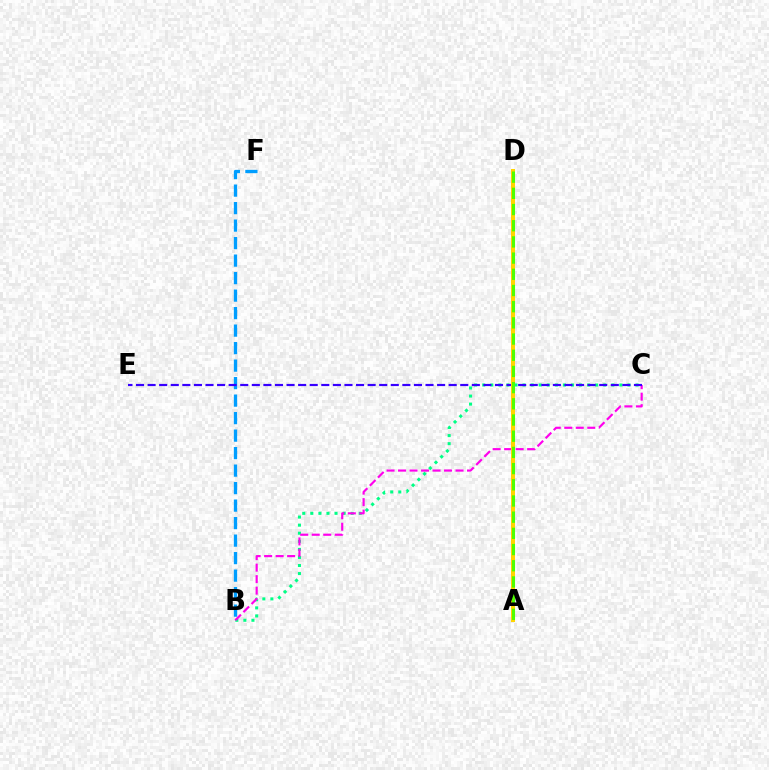{('B', 'F'): [{'color': '#009eff', 'line_style': 'dashed', 'thickness': 2.38}], ('B', 'C'): [{'color': '#00ff86', 'line_style': 'dotted', 'thickness': 2.19}, {'color': '#ff00ed', 'line_style': 'dashed', 'thickness': 1.56}], ('C', 'E'): [{'color': '#3700ff', 'line_style': 'dashed', 'thickness': 1.57}], ('A', 'D'): [{'color': '#ff0000', 'line_style': 'dotted', 'thickness': 2.09}, {'color': '#ffd500', 'line_style': 'solid', 'thickness': 2.89}, {'color': '#4fff00', 'line_style': 'dashed', 'thickness': 2.2}]}